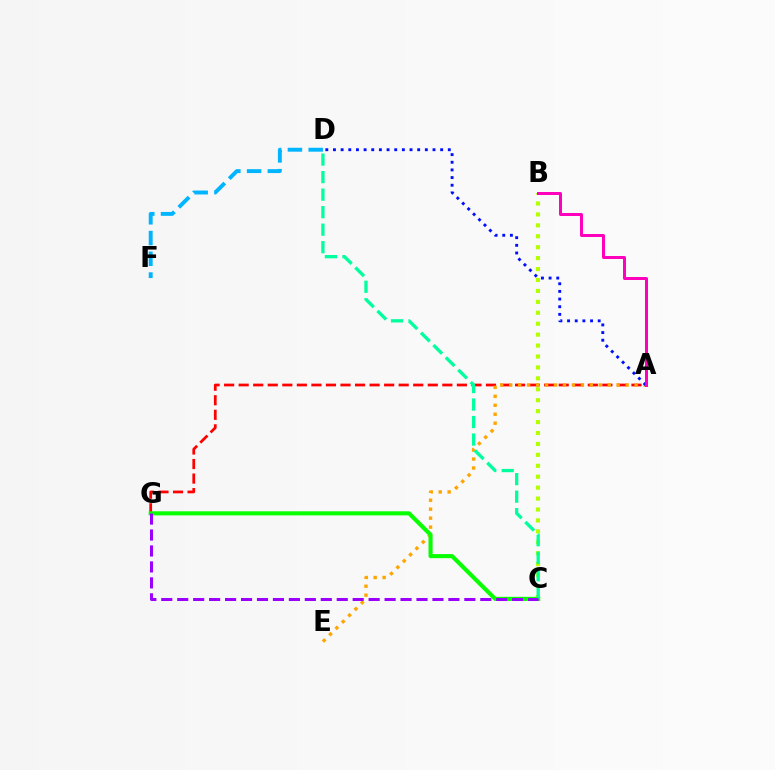{('A', 'G'): [{'color': '#ff0000', 'line_style': 'dashed', 'thickness': 1.98}], ('A', 'E'): [{'color': '#ffa500', 'line_style': 'dotted', 'thickness': 2.43}], ('A', 'D'): [{'color': '#0010ff', 'line_style': 'dotted', 'thickness': 2.08}], ('B', 'C'): [{'color': '#b3ff00', 'line_style': 'dotted', 'thickness': 2.97}], ('C', 'G'): [{'color': '#08ff00', 'line_style': 'solid', 'thickness': 2.94}, {'color': '#9b00ff', 'line_style': 'dashed', 'thickness': 2.17}], ('A', 'B'): [{'color': '#ff00bd', 'line_style': 'solid', 'thickness': 2.16}], ('C', 'D'): [{'color': '#00ff9d', 'line_style': 'dashed', 'thickness': 2.38}], ('D', 'F'): [{'color': '#00b5ff', 'line_style': 'dashed', 'thickness': 2.82}]}